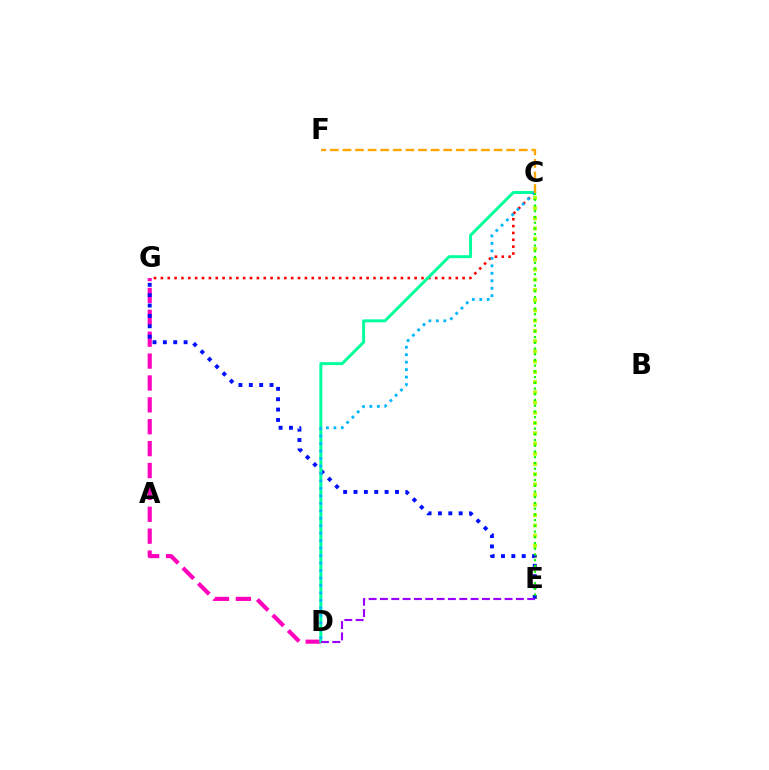{('D', 'G'): [{'color': '#ff00bd', 'line_style': 'dashed', 'thickness': 2.97}], ('C', 'E'): [{'color': '#b3ff00', 'line_style': 'dotted', 'thickness': 2.78}, {'color': '#08ff00', 'line_style': 'dotted', 'thickness': 1.55}], ('E', 'G'): [{'color': '#0010ff', 'line_style': 'dotted', 'thickness': 2.82}], ('C', 'G'): [{'color': '#ff0000', 'line_style': 'dotted', 'thickness': 1.86}], ('C', 'D'): [{'color': '#00ff9d', 'line_style': 'solid', 'thickness': 2.13}, {'color': '#00b5ff', 'line_style': 'dotted', 'thickness': 2.03}], ('D', 'E'): [{'color': '#9b00ff', 'line_style': 'dashed', 'thickness': 1.54}], ('C', 'F'): [{'color': '#ffa500', 'line_style': 'dashed', 'thickness': 1.71}]}